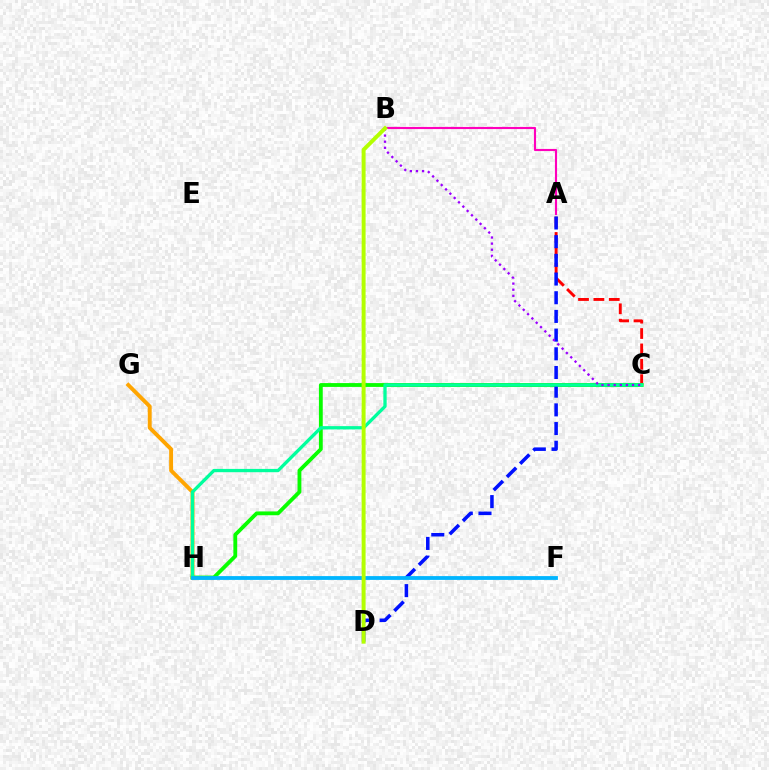{('G', 'H'): [{'color': '#ffa500', 'line_style': 'solid', 'thickness': 2.81}], ('A', 'C'): [{'color': '#ff0000', 'line_style': 'dashed', 'thickness': 2.09}], ('C', 'H'): [{'color': '#08ff00', 'line_style': 'solid', 'thickness': 2.76}, {'color': '#00ff9d', 'line_style': 'solid', 'thickness': 2.37}], ('A', 'D'): [{'color': '#0010ff', 'line_style': 'dashed', 'thickness': 2.54}], ('A', 'B'): [{'color': '#ff00bd', 'line_style': 'solid', 'thickness': 1.54}], ('B', 'C'): [{'color': '#9b00ff', 'line_style': 'dotted', 'thickness': 1.66}], ('F', 'H'): [{'color': '#00b5ff', 'line_style': 'solid', 'thickness': 2.74}], ('B', 'D'): [{'color': '#b3ff00', 'line_style': 'solid', 'thickness': 2.84}]}